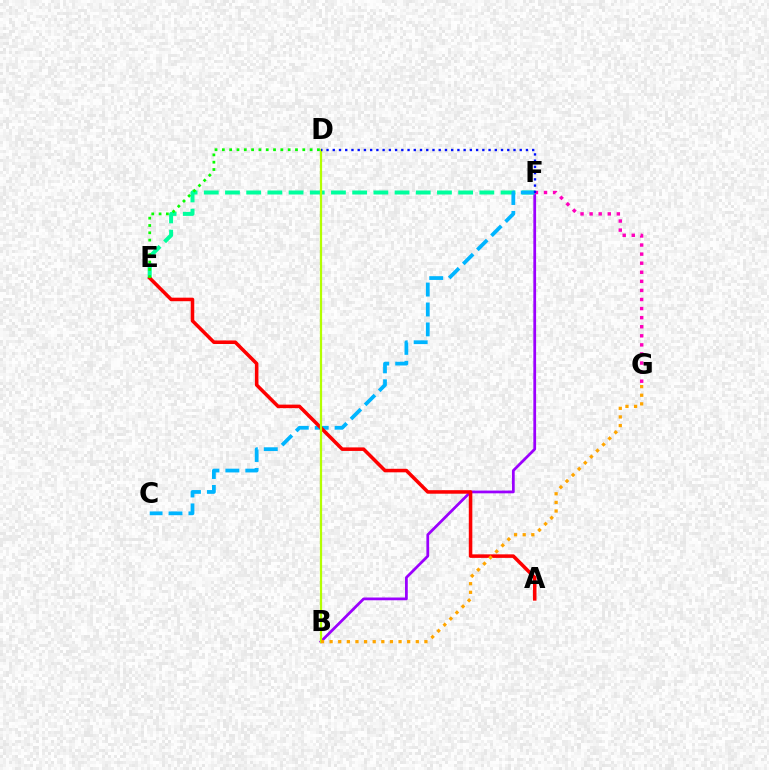{('B', 'F'): [{'color': '#9b00ff', 'line_style': 'solid', 'thickness': 1.99}], ('E', 'F'): [{'color': '#00ff9d', 'line_style': 'dashed', 'thickness': 2.88}], ('C', 'F'): [{'color': '#00b5ff', 'line_style': 'dashed', 'thickness': 2.71}], ('F', 'G'): [{'color': '#ff00bd', 'line_style': 'dotted', 'thickness': 2.47}], ('A', 'E'): [{'color': '#ff0000', 'line_style': 'solid', 'thickness': 2.55}], ('B', 'D'): [{'color': '#b3ff00', 'line_style': 'solid', 'thickness': 1.61}], ('D', 'F'): [{'color': '#0010ff', 'line_style': 'dotted', 'thickness': 1.69}], ('D', 'E'): [{'color': '#08ff00', 'line_style': 'dotted', 'thickness': 1.99}], ('B', 'G'): [{'color': '#ffa500', 'line_style': 'dotted', 'thickness': 2.34}]}